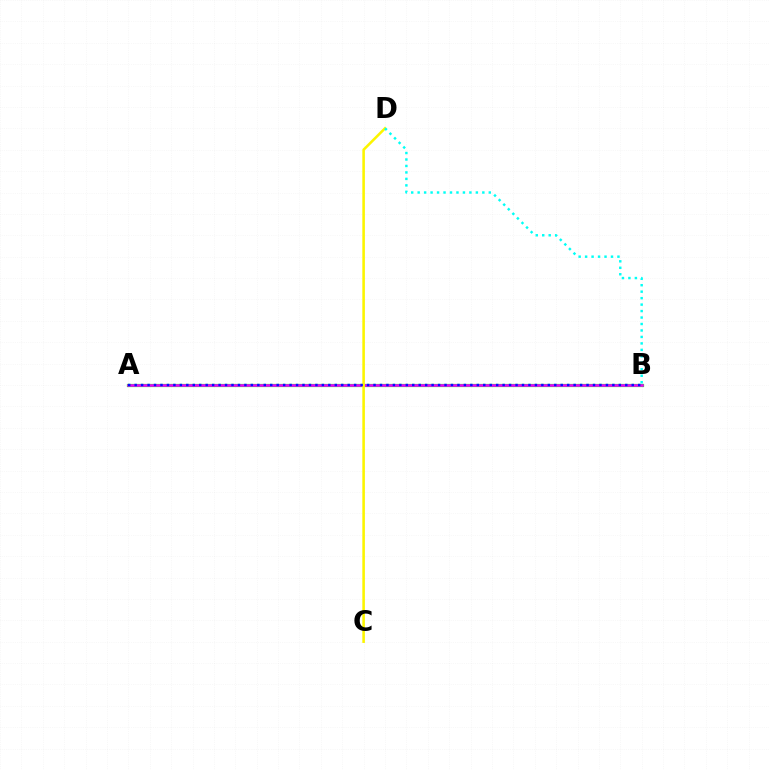{('A', 'B'): [{'color': '#ff0000', 'line_style': 'dashed', 'thickness': 1.96}, {'color': '#08ff00', 'line_style': 'solid', 'thickness': 2.3}, {'color': '#ee00ff', 'line_style': 'solid', 'thickness': 1.84}, {'color': '#0010ff', 'line_style': 'dotted', 'thickness': 1.75}], ('C', 'D'): [{'color': '#fcf500', 'line_style': 'solid', 'thickness': 1.85}], ('B', 'D'): [{'color': '#00fff6', 'line_style': 'dotted', 'thickness': 1.76}]}